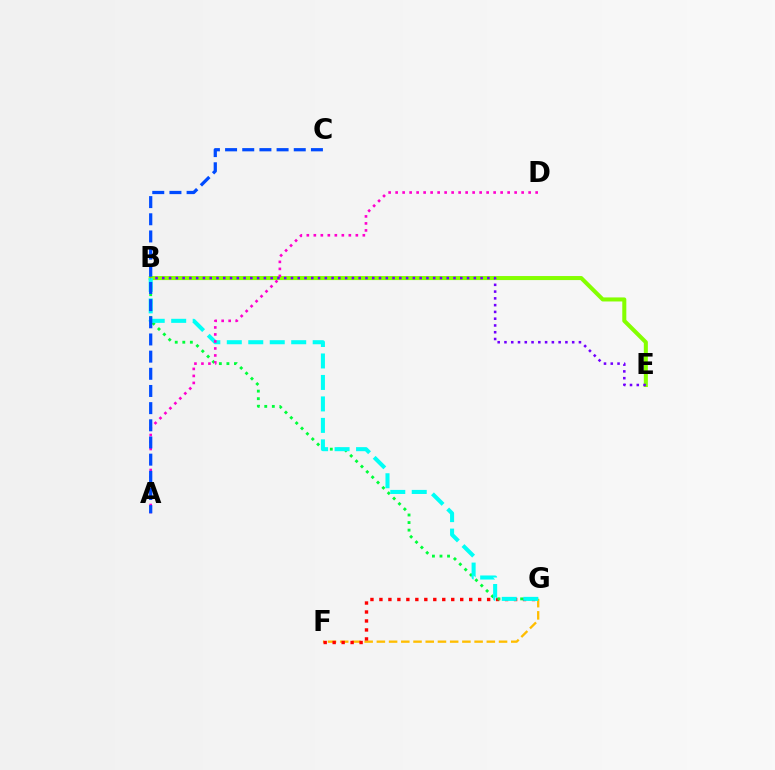{('F', 'G'): [{'color': '#ffbd00', 'line_style': 'dashed', 'thickness': 1.66}, {'color': '#ff0000', 'line_style': 'dotted', 'thickness': 2.44}], ('B', 'G'): [{'color': '#00ff39', 'line_style': 'dotted', 'thickness': 2.05}, {'color': '#00fff6', 'line_style': 'dashed', 'thickness': 2.92}], ('B', 'E'): [{'color': '#84ff00', 'line_style': 'solid', 'thickness': 2.91}, {'color': '#7200ff', 'line_style': 'dotted', 'thickness': 1.84}], ('A', 'D'): [{'color': '#ff00cf', 'line_style': 'dotted', 'thickness': 1.9}], ('A', 'C'): [{'color': '#004bff', 'line_style': 'dashed', 'thickness': 2.33}]}